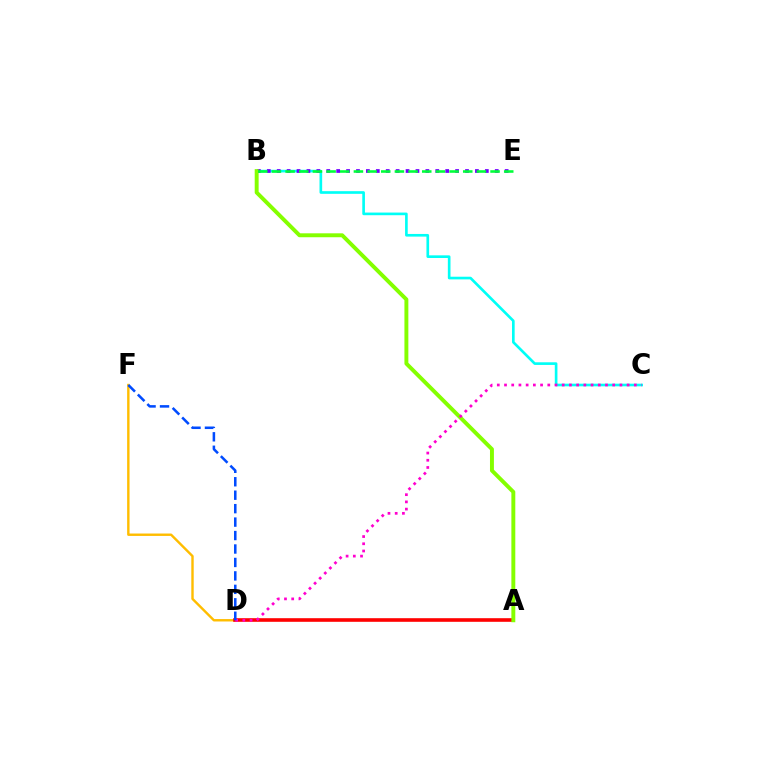{('B', 'C'): [{'color': '#00fff6', 'line_style': 'solid', 'thickness': 1.91}], ('B', 'E'): [{'color': '#7200ff', 'line_style': 'dotted', 'thickness': 2.69}, {'color': '#00ff39', 'line_style': 'dashed', 'thickness': 1.86}], ('D', 'F'): [{'color': '#ffbd00', 'line_style': 'solid', 'thickness': 1.73}, {'color': '#004bff', 'line_style': 'dashed', 'thickness': 1.83}], ('A', 'D'): [{'color': '#ff0000', 'line_style': 'solid', 'thickness': 2.6}], ('A', 'B'): [{'color': '#84ff00', 'line_style': 'solid', 'thickness': 2.83}], ('C', 'D'): [{'color': '#ff00cf', 'line_style': 'dotted', 'thickness': 1.96}]}